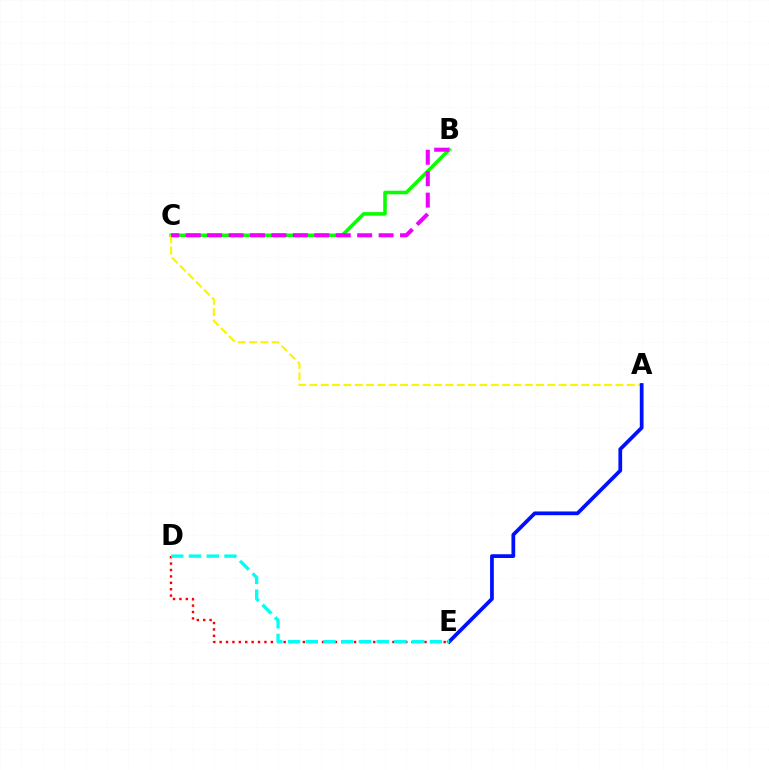{('D', 'E'): [{'color': '#ff0000', 'line_style': 'dotted', 'thickness': 1.74}, {'color': '#00fff6', 'line_style': 'dashed', 'thickness': 2.41}], ('B', 'C'): [{'color': '#08ff00', 'line_style': 'solid', 'thickness': 2.57}, {'color': '#ee00ff', 'line_style': 'dashed', 'thickness': 2.91}], ('A', 'C'): [{'color': '#fcf500', 'line_style': 'dashed', 'thickness': 1.54}], ('A', 'E'): [{'color': '#0010ff', 'line_style': 'solid', 'thickness': 2.7}]}